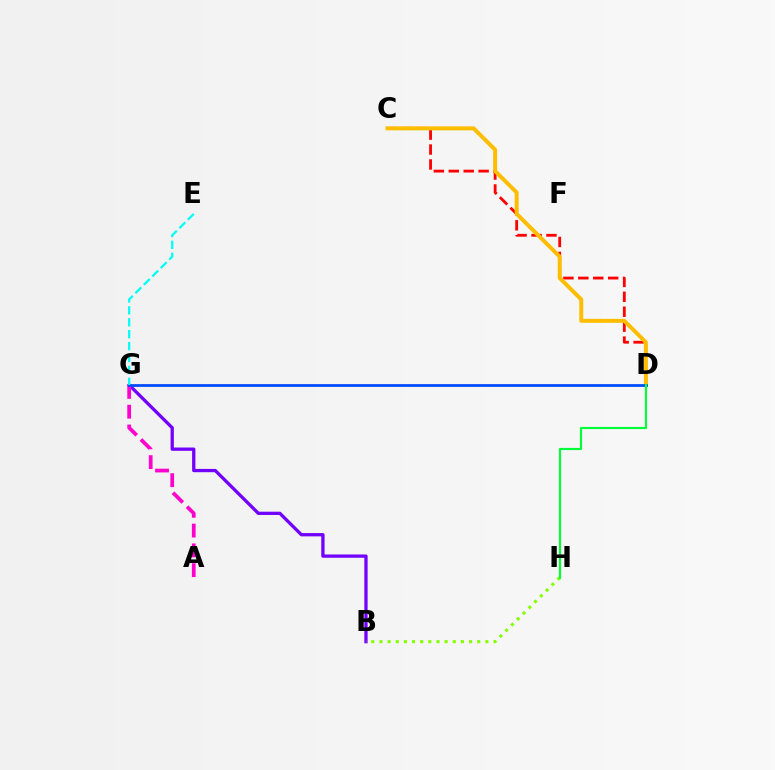{('C', 'D'): [{'color': '#ff0000', 'line_style': 'dashed', 'thickness': 2.03}, {'color': '#ffbd00', 'line_style': 'solid', 'thickness': 2.86}], ('B', 'G'): [{'color': '#7200ff', 'line_style': 'solid', 'thickness': 2.37}], ('B', 'H'): [{'color': '#84ff00', 'line_style': 'dotted', 'thickness': 2.21}], ('A', 'G'): [{'color': '#ff00cf', 'line_style': 'dashed', 'thickness': 2.69}], ('D', 'G'): [{'color': '#004bff', 'line_style': 'solid', 'thickness': 1.97}], ('D', 'H'): [{'color': '#00ff39', 'line_style': 'solid', 'thickness': 1.56}], ('E', 'G'): [{'color': '#00fff6', 'line_style': 'dashed', 'thickness': 1.62}]}